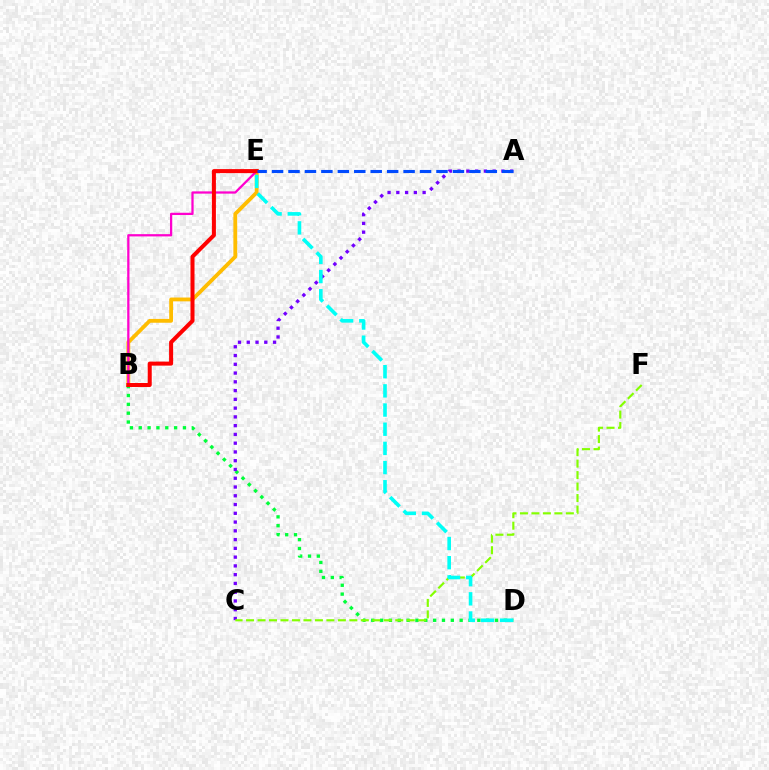{('B', 'D'): [{'color': '#00ff39', 'line_style': 'dotted', 'thickness': 2.4}], ('B', 'E'): [{'color': '#ffbd00', 'line_style': 'solid', 'thickness': 2.75}, {'color': '#ff00cf', 'line_style': 'solid', 'thickness': 1.63}, {'color': '#ff0000', 'line_style': 'solid', 'thickness': 2.9}], ('A', 'C'): [{'color': '#7200ff', 'line_style': 'dotted', 'thickness': 2.38}], ('C', 'F'): [{'color': '#84ff00', 'line_style': 'dashed', 'thickness': 1.56}], ('D', 'E'): [{'color': '#00fff6', 'line_style': 'dashed', 'thickness': 2.61}], ('A', 'E'): [{'color': '#004bff', 'line_style': 'dashed', 'thickness': 2.23}]}